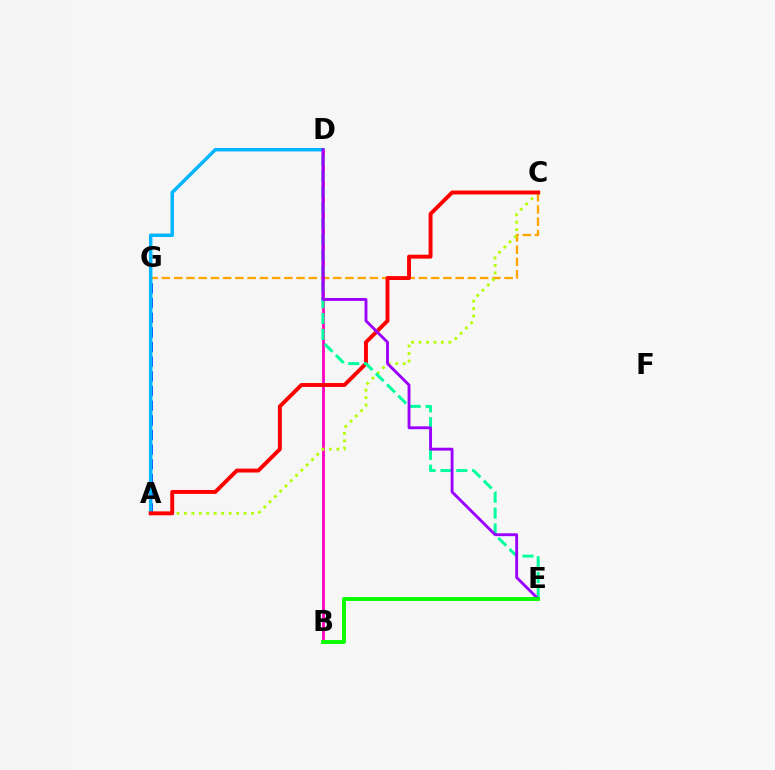{('A', 'G'): [{'color': '#0010ff', 'line_style': 'dashed', 'thickness': 1.99}], ('C', 'G'): [{'color': '#ffa500', 'line_style': 'dashed', 'thickness': 1.66}], ('A', 'D'): [{'color': '#00b5ff', 'line_style': 'solid', 'thickness': 2.5}], ('B', 'D'): [{'color': '#ff00bd', 'line_style': 'solid', 'thickness': 2.0}], ('A', 'C'): [{'color': '#b3ff00', 'line_style': 'dotted', 'thickness': 2.03}, {'color': '#ff0000', 'line_style': 'solid', 'thickness': 2.82}], ('D', 'E'): [{'color': '#00ff9d', 'line_style': 'dashed', 'thickness': 2.15}, {'color': '#9b00ff', 'line_style': 'solid', 'thickness': 2.06}], ('B', 'E'): [{'color': '#08ff00', 'line_style': 'solid', 'thickness': 2.8}]}